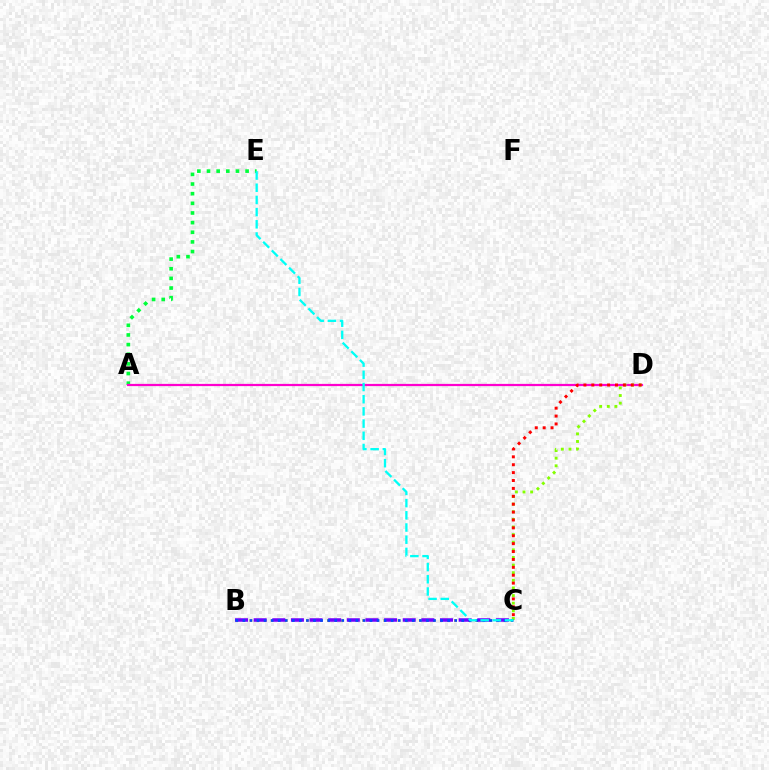{('A', 'E'): [{'color': '#00ff39', 'line_style': 'dotted', 'thickness': 2.62}], ('B', 'C'): [{'color': '#ffbd00', 'line_style': 'dotted', 'thickness': 1.92}, {'color': '#7200ff', 'line_style': 'dashed', 'thickness': 2.53}, {'color': '#004bff', 'line_style': 'dotted', 'thickness': 1.92}], ('A', 'D'): [{'color': '#ff00cf', 'line_style': 'solid', 'thickness': 1.6}], ('C', 'D'): [{'color': '#84ff00', 'line_style': 'dotted', 'thickness': 2.07}, {'color': '#ff0000', 'line_style': 'dotted', 'thickness': 2.14}], ('C', 'E'): [{'color': '#00fff6', 'line_style': 'dashed', 'thickness': 1.66}]}